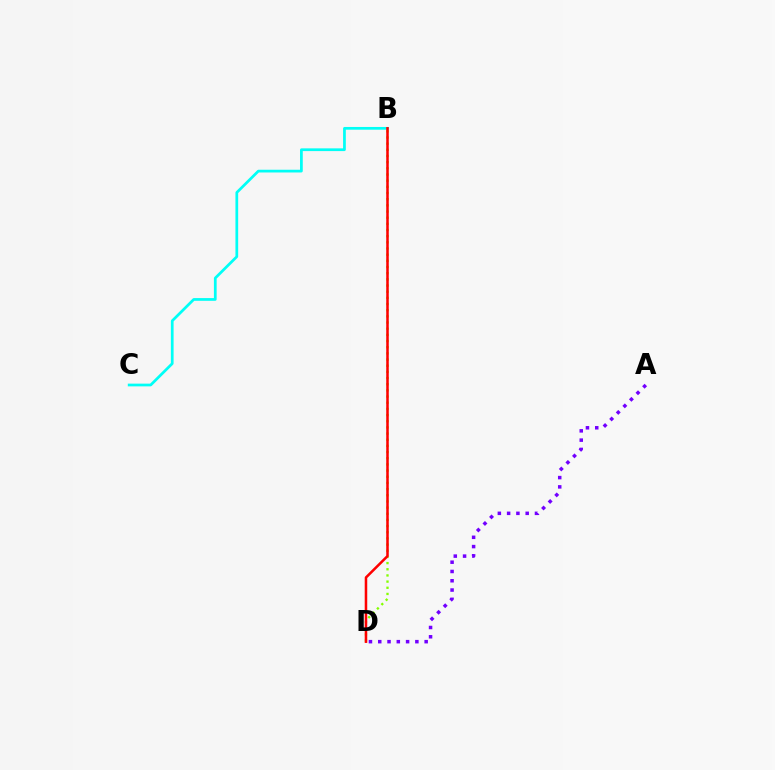{('B', 'D'): [{'color': '#84ff00', 'line_style': 'dotted', 'thickness': 1.68}, {'color': '#ff0000', 'line_style': 'solid', 'thickness': 1.82}], ('B', 'C'): [{'color': '#00fff6', 'line_style': 'solid', 'thickness': 1.97}], ('A', 'D'): [{'color': '#7200ff', 'line_style': 'dotted', 'thickness': 2.52}]}